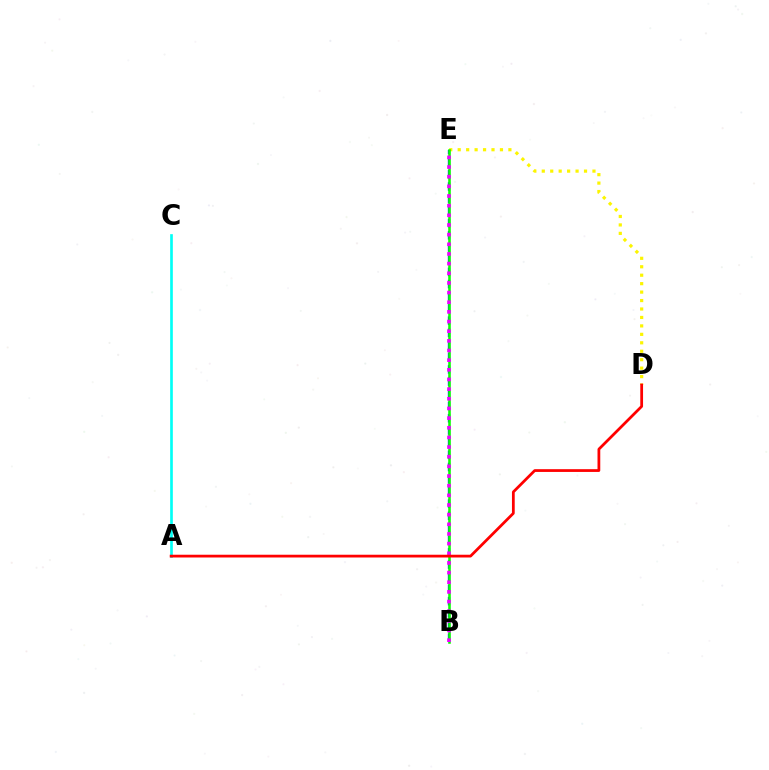{('D', 'E'): [{'color': '#fcf500', 'line_style': 'dotted', 'thickness': 2.3}], ('B', 'E'): [{'color': '#0010ff', 'line_style': 'dashed', 'thickness': 1.66}, {'color': '#08ff00', 'line_style': 'solid', 'thickness': 1.84}, {'color': '#ee00ff', 'line_style': 'dotted', 'thickness': 2.62}], ('A', 'C'): [{'color': '#00fff6', 'line_style': 'solid', 'thickness': 1.92}], ('A', 'D'): [{'color': '#ff0000', 'line_style': 'solid', 'thickness': 1.99}]}